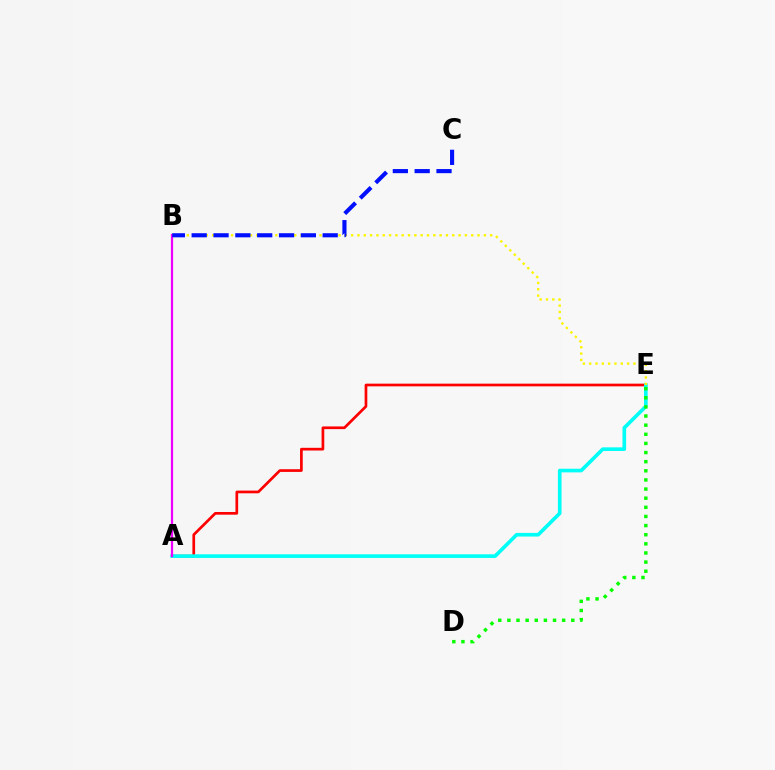{('A', 'E'): [{'color': '#ff0000', 'line_style': 'solid', 'thickness': 1.94}, {'color': '#00fff6', 'line_style': 'solid', 'thickness': 2.62}], ('A', 'B'): [{'color': '#ee00ff', 'line_style': 'solid', 'thickness': 1.61}], ('D', 'E'): [{'color': '#08ff00', 'line_style': 'dotted', 'thickness': 2.48}], ('B', 'E'): [{'color': '#fcf500', 'line_style': 'dotted', 'thickness': 1.72}], ('B', 'C'): [{'color': '#0010ff', 'line_style': 'dashed', 'thickness': 2.97}]}